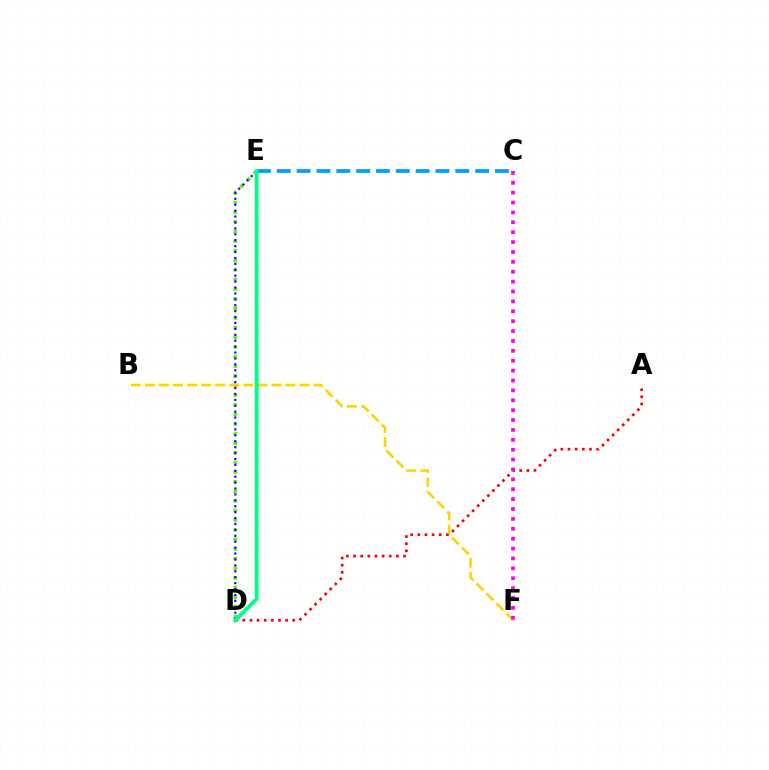{('D', 'E'): [{'color': '#4fff00', 'line_style': 'dotted', 'thickness': 2.62}, {'color': '#3700ff', 'line_style': 'dotted', 'thickness': 1.61}, {'color': '#00ff86', 'line_style': 'solid', 'thickness': 2.72}], ('B', 'F'): [{'color': '#ffd500', 'line_style': 'dashed', 'thickness': 1.91}], ('C', 'E'): [{'color': '#009eff', 'line_style': 'dashed', 'thickness': 2.69}], ('A', 'D'): [{'color': '#ff0000', 'line_style': 'dotted', 'thickness': 1.94}], ('C', 'F'): [{'color': '#ff00ed', 'line_style': 'dotted', 'thickness': 2.69}]}